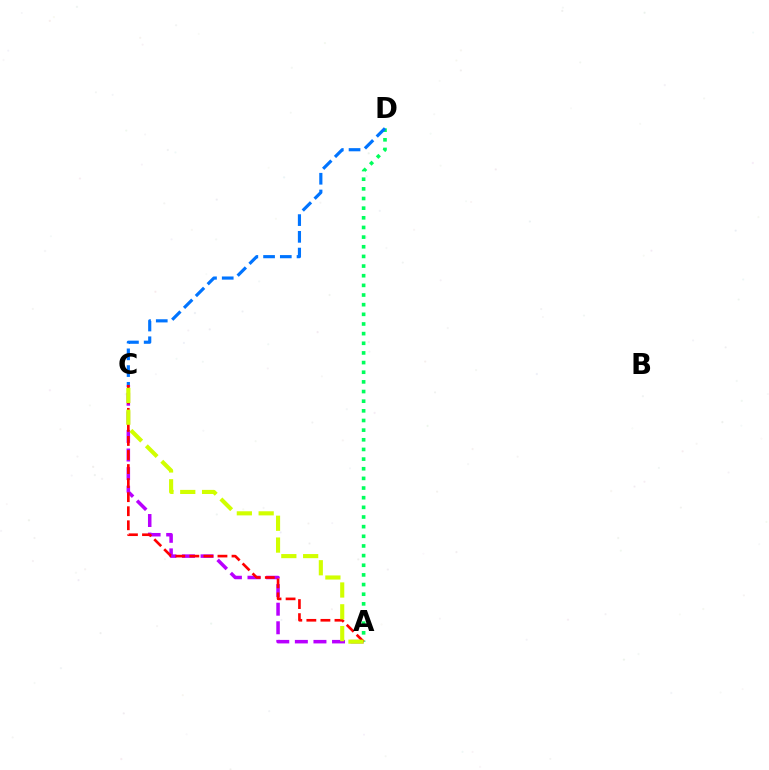{('A', 'C'): [{'color': '#b900ff', 'line_style': 'dashed', 'thickness': 2.53}, {'color': '#ff0000', 'line_style': 'dashed', 'thickness': 1.91}, {'color': '#d1ff00', 'line_style': 'dashed', 'thickness': 2.96}], ('A', 'D'): [{'color': '#00ff5c', 'line_style': 'dotted', 'thickness': 2.62}], ('C', 'D'): [{'color': '#0074ff', 'line_style': 'dashed', 'thickness': 2.27}]}